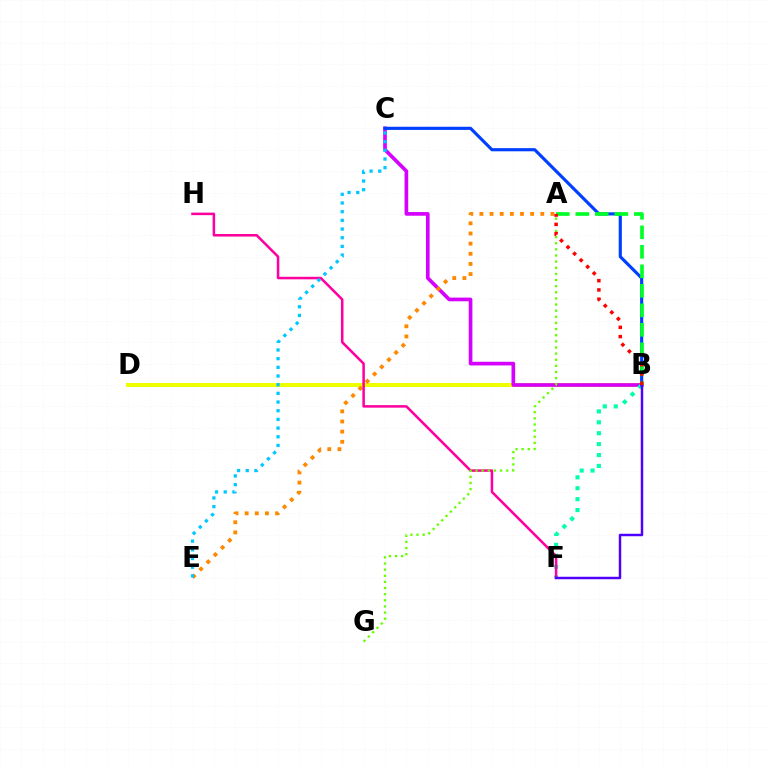{('B', 'D'): [{'color': '#eeff00', 'line_style': 'solid', 'thickness': 2.86}], ('B', 'C'): [{'color': '#d600ff', 'line_style': 'solid', 'thickness': 2.64}, {'color': '#003fff', 'line_style': 'solid', 'thickness': 2.27}], ('B', 'F'): [{'color': '#00ffaf', 'line_style': 'dotted', 'thickness': 2.97}, {'color': '#4f00ff', 'line_style': 'solid', 'thickness': 1.77}], ('A', 'E'): [{'color': '#ff8800', 'line_style': 'dotted', 'thickness': 2.76}], ('F', 'H'): [{'color': '#ff00a0', 'line_style': 'solid', 'thickness': 1.83}], ('A', 'G'): [{'color': '#66ff00', 'line_style': 'dotted', 'thickness': 1.67}], ('C', 'E'): [{'color': '#00c7ff', 'line_style': 'dotted', 'thickness': 2.36}], ('A', 'B'): [{'color': '#00ff27', 'line_style': 'dashed', 'thickness': 2.65}, {'color': '#ff0000', 'line_style': 'dotted', 'thickness': 2.51}]}